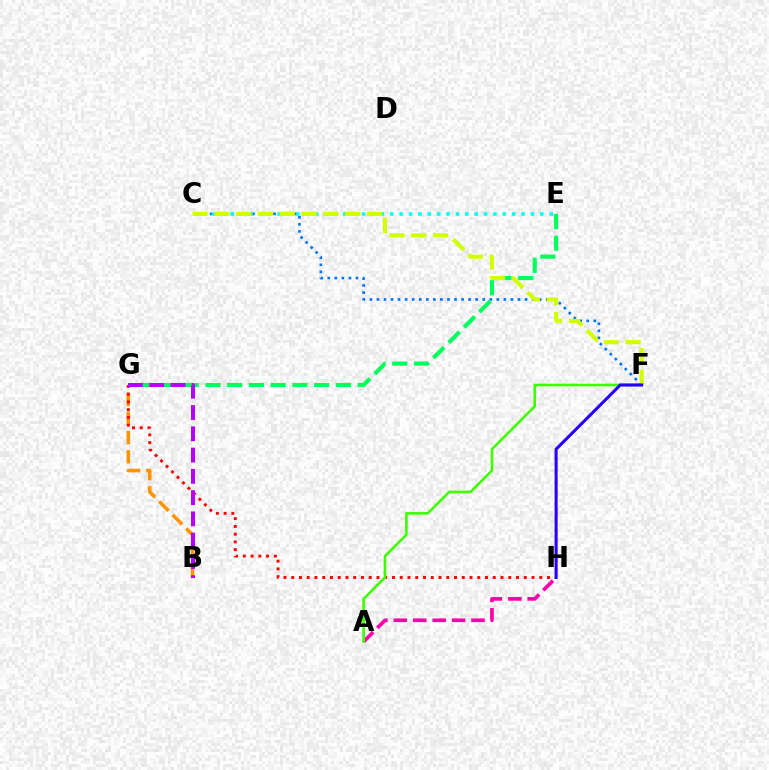{('C', 'F'): [{'color': '#0074ff', 'line_style': 'dotted', 'thickness': 1.92}, {'color': '#d1ff00', 'line_style': 'dashed', 'thickness': 2.97}], ('B', 'G'): [{'color': '#ff9400', 'line_style': 'dashed', 'thickness': 2.6}, {'color': '#b900ff', 'line_style': 'dashed', 'thickness': 2.89}], ('C', 'E'): [{'color': '#00fff6', 'line_style': 'dotted', 'thickness': 2.55}], ('G', 'H'): [{'color': '#ff0000', 'line_style': 'dotted', 'thickness': 2.11}], ('E', 'G'): [{'color': '#00ff5c', 'line_style': 'dashed', 'thickness': 2.95}], ('A', 'H'): [{'color': '#ff00ac', 'line_style': 'dashed', 'thickness': 2.64}], ('A', 'F'): [{'color': '#3dff00', 'line_style': 'solid', 'thickness': 1.88}], ('F', 'H'): [{'color': '#2500ff', 'line_style': 'solid', 'thickness': 2.2}]}